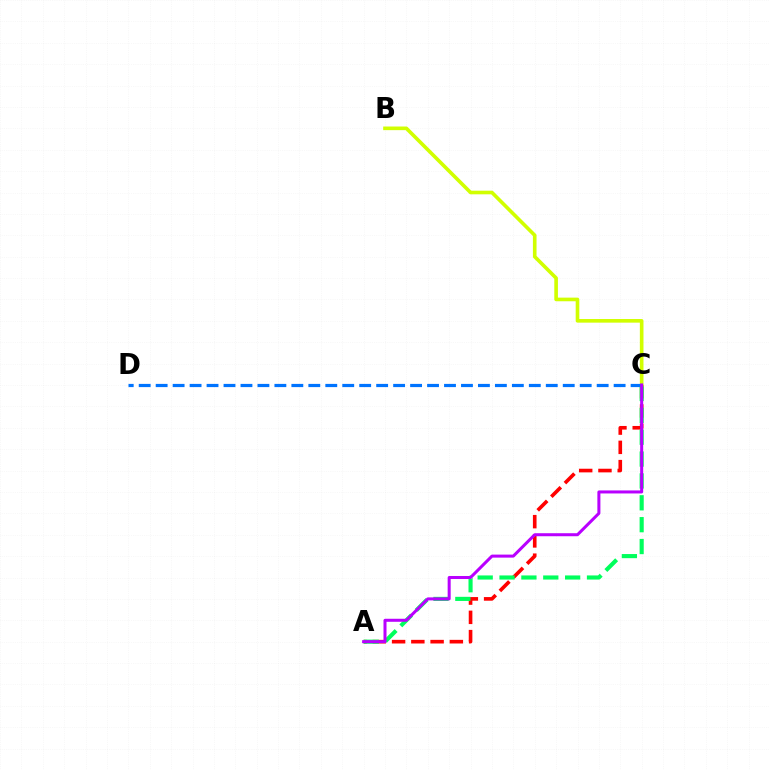{('A', 'C'): [{'color': '#ff0000', 'line_style': 'dashed', 'thickness': 2.62}, {'color': '#00ff5c', 'line_style': 'dashed', 'thickness': 2.97}, {'color': '#b900ff', 'line_style': 'solid', 'thickness': 2.18}], ('B', 'C'): [{'color': '#d1ff00', 'line_style': 'solid', 'thickness': 2.62}], ('C', 'D'): [{'color': '#0074ff', 'line_style': 'dashed', 'thickness': 2.3}]}